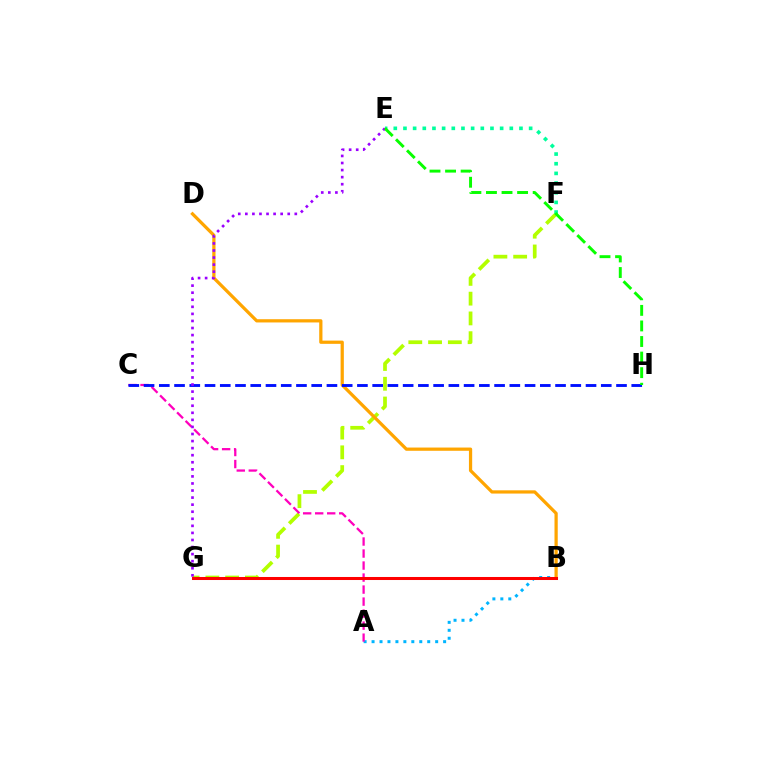{('A', 'B'): [{'color': '#00b5ff', 'line_style': 'dotted', 'thickness': 2.16}], ('F', 'G'): [{'color': '#b3ff00', 'line_style': 'dashed', 'thickness': 2.69}], ('B', 'D'): [{'color': '#ffa500', 'line_style': 'solid', 'thickness': 2.33}], ('A', 'C'): [{'color': '#ff00bd', 'line_style': 'dashed', 'thickness': 1.63}], ('C', 'H'): [{'color': '#0010ff', 'line_style': 'dashed', 'thickness': 2.07}], ('E', 'G'): [{'color': '#9b00ff', 'line_style': 'dotted', 'thickness': 1.92}], ('E', 'F'): [{'color': '#00ff9d', 'line_style': 'dotted', 'thickness': 2.63}], ('E', 'H'): [{'color': '#08ff00', 'line_style': 'dashed', 'thickness': 2.12}], ('B', 'G'): [{'color': '#ff0000', 'line_style': 'solid', 'thickness': 2.18}]}